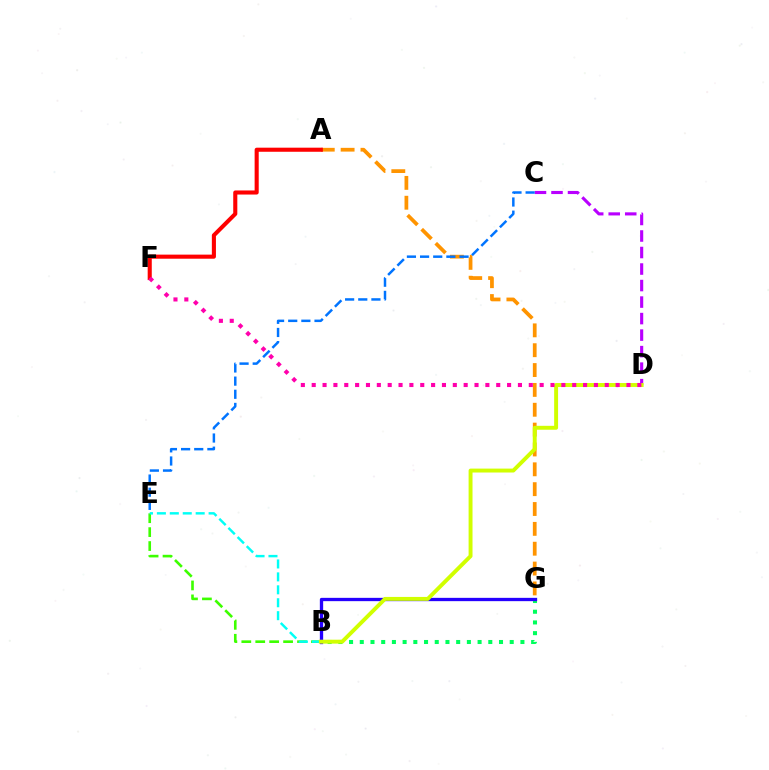{('A', 'G'): [{'color': '#ff9400', 'line_style': 'dashed', 'thickness': 2.7}], ('B', 'E'): [{'color': '#3dff00', 'line_style': 'dashed', 'thickness': 1.89}, {'color': '#00fff6', 'line_style': 'dashed', 'thickness': 1.76}], ('B', 'G'): [{'color': '#00ff5c', 'line_style': 'dotted', 'thickness': 2.91}, {'color': '#2500ff', 'line_style': 'solid', 'thickness': 2.38}], ('C', 'D'): [{'color': '#b900ff', 'line_style': 'dashed', 'thickness': 2.24}], ('C', 'E'): [{'color': '#0074ff', 'line_style': 'dashed', 'thickness': 1.79}], ('A', 'F'): [{'color': '#ff0000', 'line_style': 'solid', 'thickness': 2.94}], ('B', 'D'): [{'color': '#d1ff00', 'line_style': 'solid', 'thickness': 2.82}], ('D', 'F'): [{'color': '#ff00ac', 'line_style': 'dotted', 'thickness': 2.95}]}